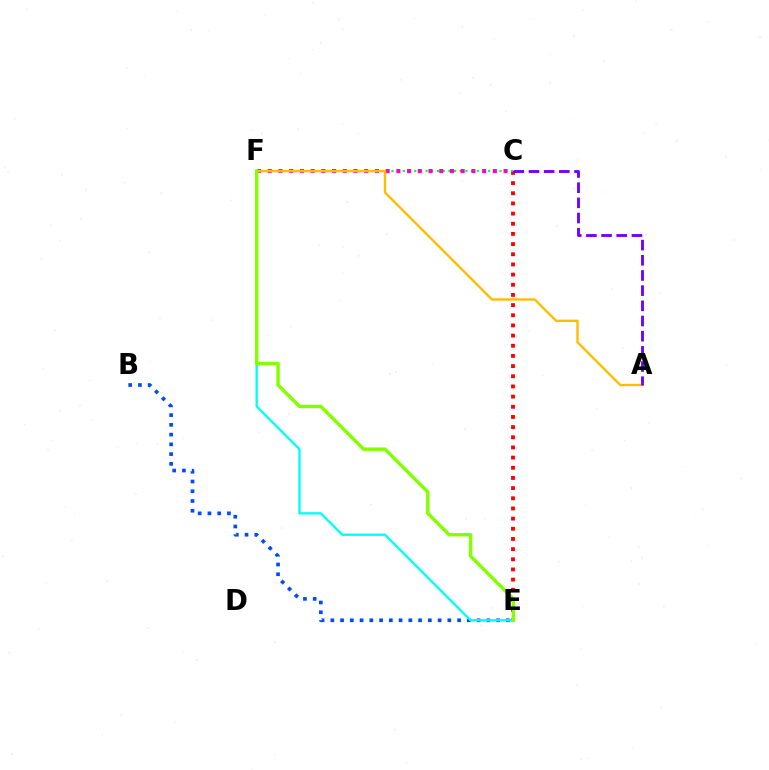{('C', 'E'): [{'color': '#ff0000', 'line_style': 'dotted', 'thickness': 2.76}], ('C', 'F'): [{'color': '#00ff39', 'line_style': 'dotted', 'thickness': 1.55}, {'color': '#ff00cf', 'line_style': 'dotted', 'thickness': 2.91}], ('B', 'E'): [{'color': '#004bff', 'line_style': 'dotted', 'thickness': 2.65}], ('E', 'F'): [{'color': '#00fff6', 'line_style': 'solid', 'thickness': 1.69}, {'color': '#84ff00', 'line_style': 'solid', 'thickness': 2.47}], ('A', 'F'): [{'color': '#ffbd00', 'line_style': 'solid', 'thickness': 1.72}], ('A', 'C'): [{'color': '#7200ff', 'line_style': 'dashed', 'thickness': 2.06}]}